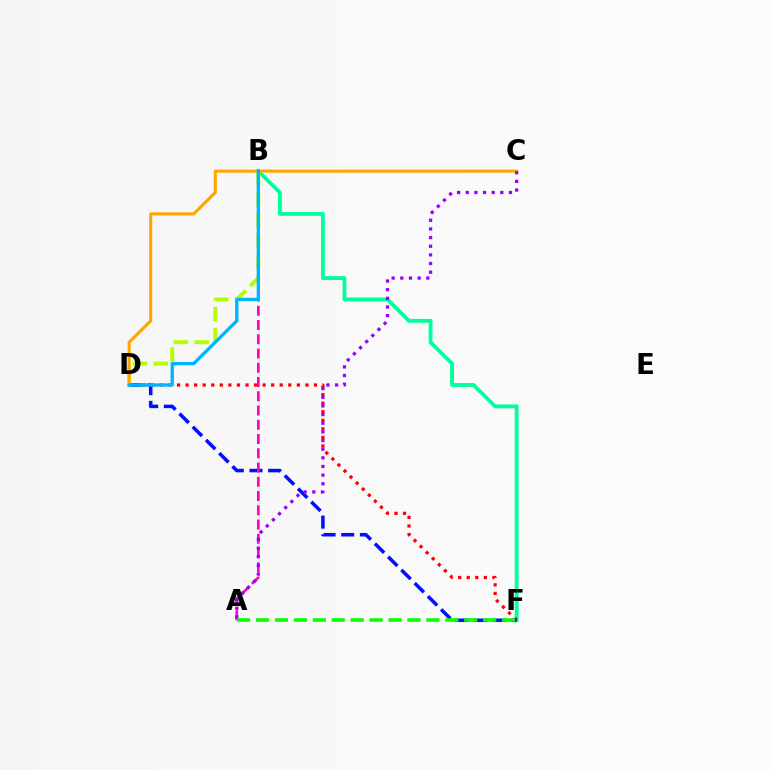{('B', 'F'): [{'color': '#00ff9d', 'line_style': 'solid', 'thickness': 2.77}], ('D', 'F'): [{'color': '#ff0000', 'line_style': 'dotted', 'thickness': 2.33}, {'color': '#0010ff', 'line_style': 'dashed', 'thickness': 2.54}], ('B', 'D'): [{'color': '#b3ff00', 'line_style': 'dashed', 'thickness': 2.82}, {'color': '#00b5ff', 'line_style': 'solid', 'thickness': 2.39}], ('A', 'B'): [{'color': '#ff00bd', 'line_style': 'dashed', 'thickness': 1.94}], ('C', 'D'): [{'color': '#ffa500', 'line_style': 'solid', 'thickness': 2.22}], ('A', 'C'): [{'color': '#9b00ff', 'line_style': 'dotted', 'thickness': 2.35}], ('A', 'F'): [{'color': '#08ff00', 'line_style': 'dashed', 'thickness': 2.57}]}